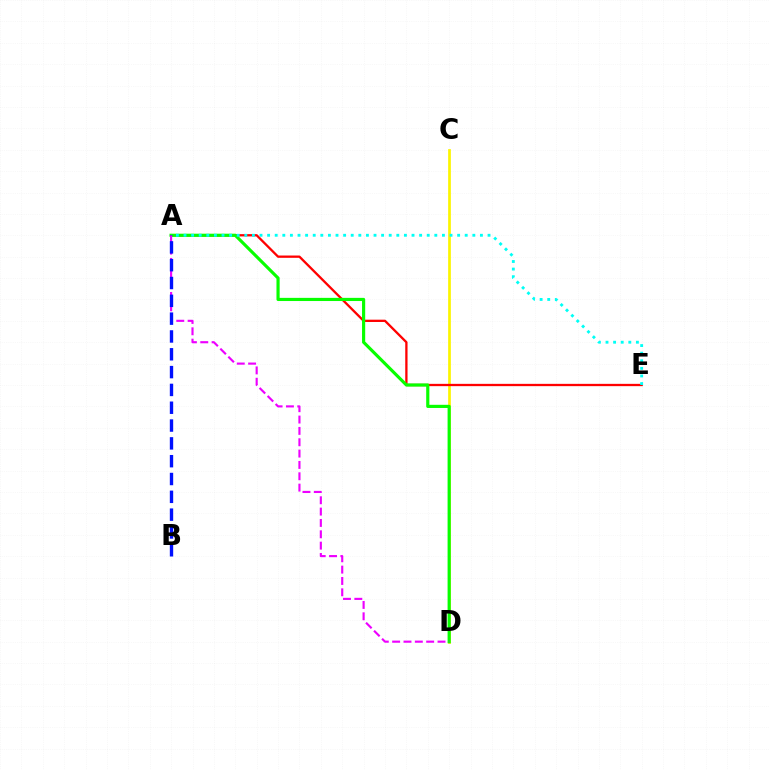{('C', 'D'): [{'color': '#fcf500', 'line_style': 'solid', 'thickness': 1.96}], ('A', 'E'): [{'color': '#ff0000', 'line_style': 'solid', 'thickness': 1.66}, {'color': '#00fff6', 'line_style': 'dotted', 'thickness': 2.07}], ('A', 'D'): [{'color': '#08ff00', 'line_style': 'solid', 'thickness': 2.28}, {'color': '#ee00ff', 'line_style': 'dashed', 'thickness': 1.54}], ('A', 'B'): [{'color': '#0010ff', 'line_style': 'dashed', 'thickness': 2.42}]}